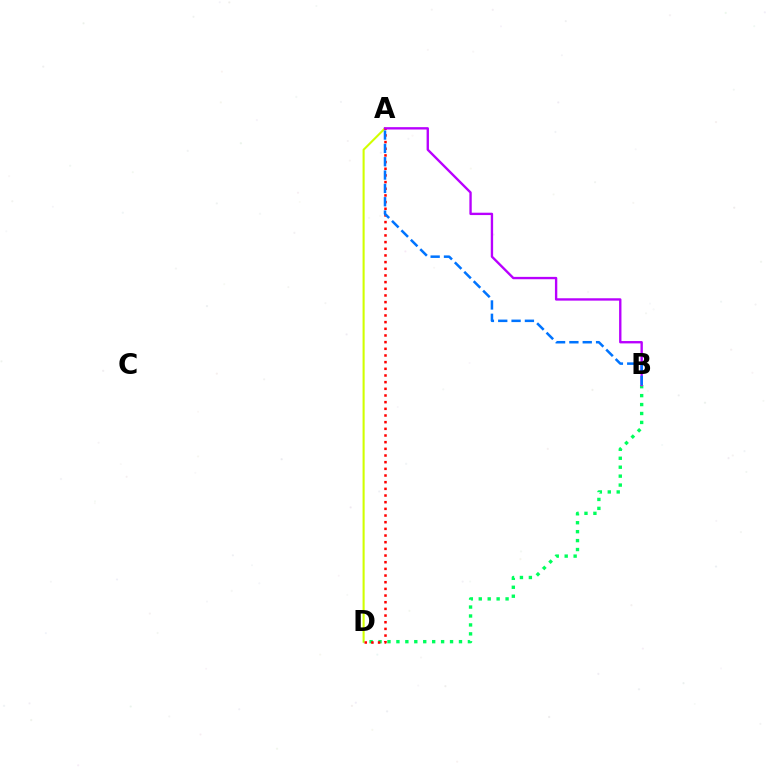{('A', 'D'): [{'color': '#d1ff00', 'line_style': 'solid', 'thickness': 1.5}, {'color': '#ff0000', 'line_style': 'dotted', 'thickness': 1.81}], ('B', 'D'): [{'color': '#00ff5c', 'line_style': 'dotted', 'thickness': 2.43}], ('A', 'B'): [{'color': '#b900ff', 'line_style': 'solid', 'thickness': 1.7}, {'color': '#0074ff', 'line_style': 'dashed', 'thickness': 1.81}]}